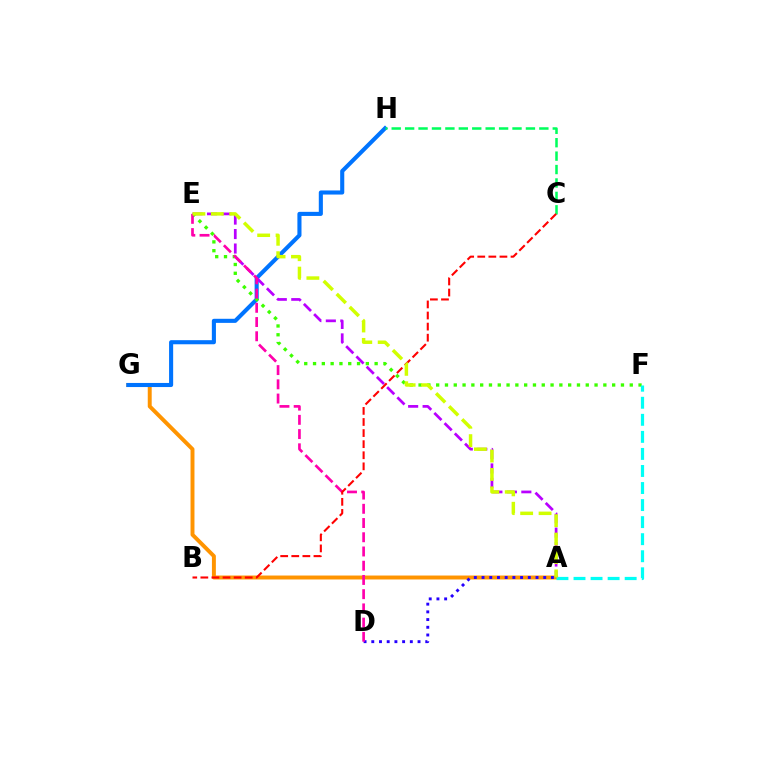{('A', 'G'): [{'color': '#ff9400', 'line_style': 'solid', 'thickness': 2.83}], ('G', 'H'): [{'color': '#0074ff', 'line_style': 'solid', 'thickness': 2.95}], ('C', 'H'): [{'color': '#00ff5c', 'line_style': 'dashed', 'thickness': 1.82}], ('A', 'D'): [{'color': '#2500ff', 'line_style': 'dotted', 'thickness': 2.09}], ('A', 'E'): [{'color': '#b900ff', 'line_style': 'dashed', 'thickness': 1.97}, {'color': '#d1ff00', 'line_style': 'dashed', 'thickness': 2.5}], ('E', 'F'): [{'color': '#3dff00', 'line_style': 'dotted', 'thickness': 2.39}], ('A', 'F'): [{'color': '#00fff6', 'line_style': 'dashed', 'thickness': 2.32}], ('D', 'E'): [{'color': '#ff00ac', 'line_style': 'dashed', 'thickness': 1.93}], ('B', 'C'): [{'color': '#ff0000', 'line_style': 'dashed', 'thickness': 1.51}]}